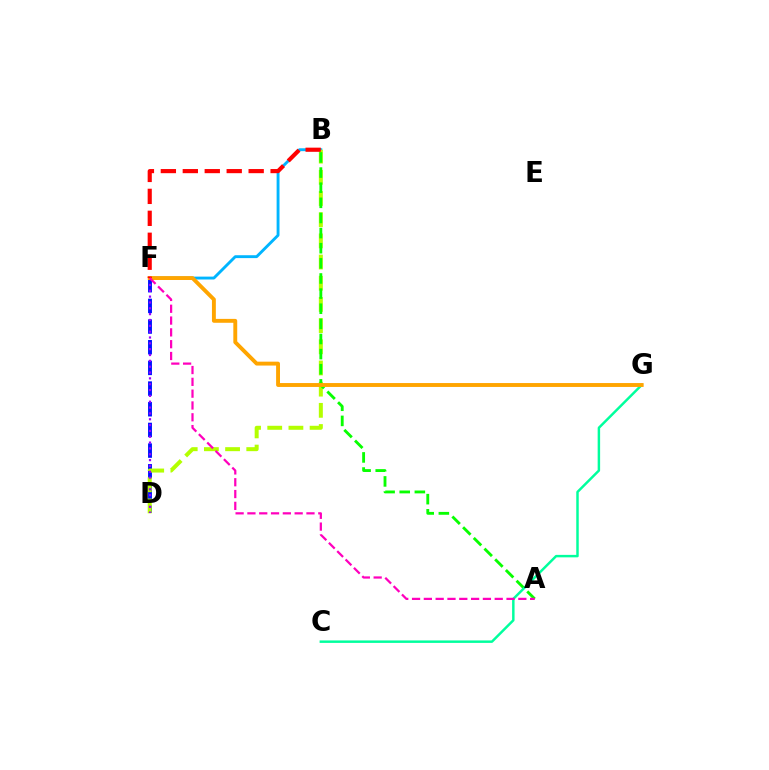{('B', 'F'): [{'color': '#00b5ff', 'line_style': 'solid', 'thickness': 2.07}, {'color': '#ff0000', 'line_style': 'dashed', 'thickness': 2.98}], ('D', 'F'): [{'color': '#0010ff', 'line_style': 'dashed', 'thickness': 2.81}, {'color': '#9b00ff', 'line_style': 'dotted', 'thickness': 1.59}], ('B', 'D'): [{'color': '#b3ff00', 'line_style': 'dashed', 'thickness': 2.88}], ('A', 'B'): [{'color': '#08ff00', 'line_style': 'dashed', 'thickness': 2.06}], ('C', 'G'): [{'color': '#00ff9d', 'line_style': 'solid', 'thickness': 1.78}], ('F', 'G'): [{'color': '#ffa500', 'line_style': 'solid', 'thickness': 2.8}], ('A', 'F'): [{'color': '#ff00bd', 'line_style': 'dashed', 'thickness': 1.6}]}